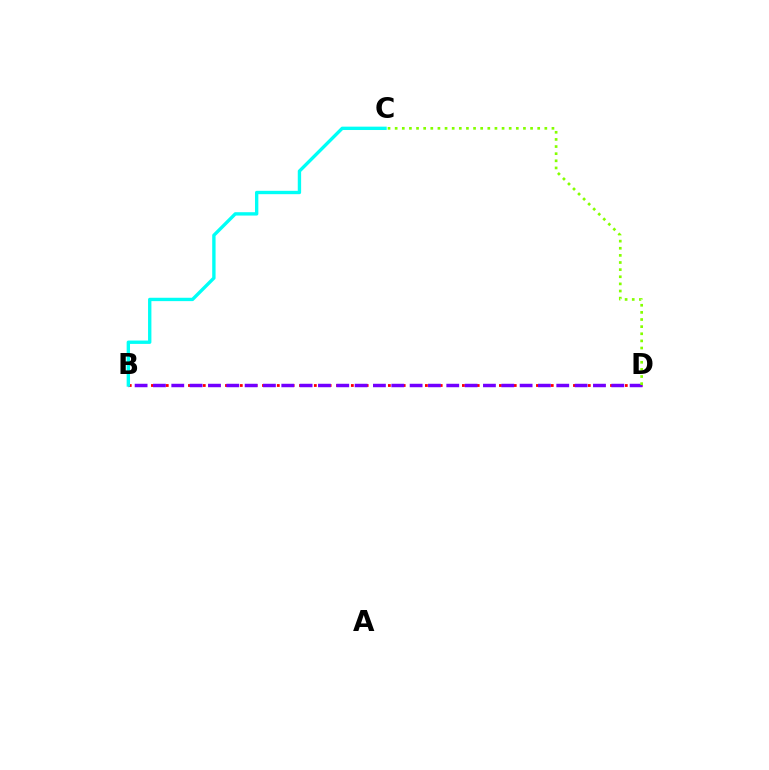{('B', 'D'): [{'color': '#ff0000', 'line_style': 'dotted', 'thickness': 2.01}, {'color': '#7200ff', 'line_style': 'dashed', 'thickness': 2.49}], ('C', 'D'): [{'color': '#84ff00', 'line_style': 'dotted', 'thickness': 1.94}], ('B', 'C'): [{'color': '#00fff6', 'line_style': 'solid', 'thickness': 2.42}]}